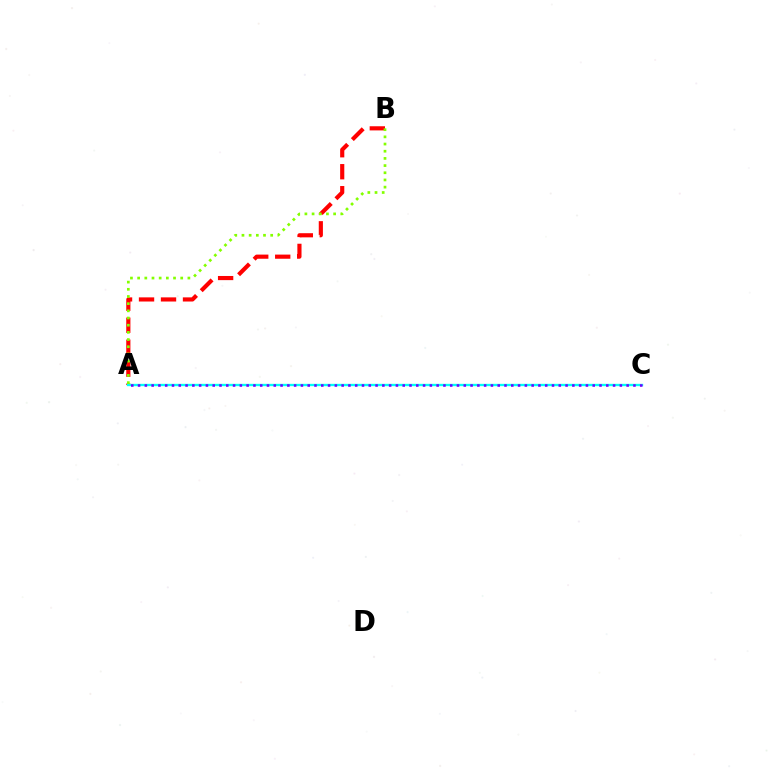{('A', 'B'): [{'color': '#ff0000', 'line_style': 'dashed', 'thickness': 2.99}, {'color': '#84ff00', 'line_style': 'dotted', 'thickness': 1.95}], ('A', 'C'): [{'color': '#00fff6', 'line_style': 'solid', 'thickness': 1.69}, {'color': '#7200ff', 'line_style': 'dotted', 'thickness': 1.84}]}